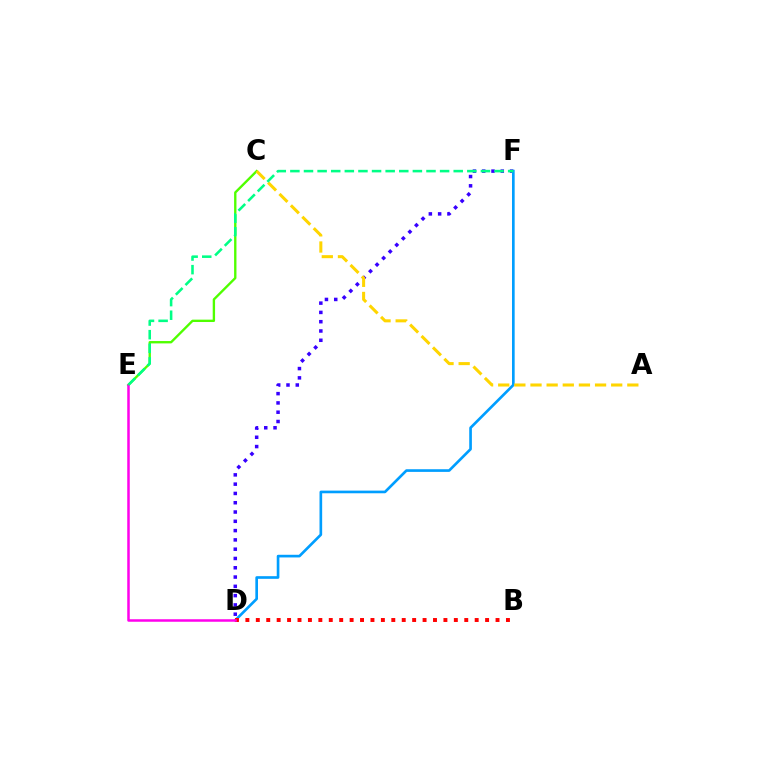{('C', 'E'): [{'color': '#4fff00', 'line_style': 'solid', 'thickness': 1.7}], ('D', 'F'): [{'color': '#3700ff', 'line_style': 'dotted', 'thickness': 2.52}, {'color': '#009eff', 'line_style': 'solid', 'thickness': 1.91}], ('B', 'D'): [{'color': '#ff0000', 'line_style': 'dotted', 'thickness': 2.83}], ('D', 'E'): [{'color': '#ff00ed', 'line_style': 'solid', 'thickness': 1.81}], ('A', 'C'): [{'color': '#ffd500', 'line_style': 'dashed', 'thickness': 2.19}], ('E', 'F'): [{'color': '#00ff86', 'line_style': 'dashed', 'thickness': 1.85}]}